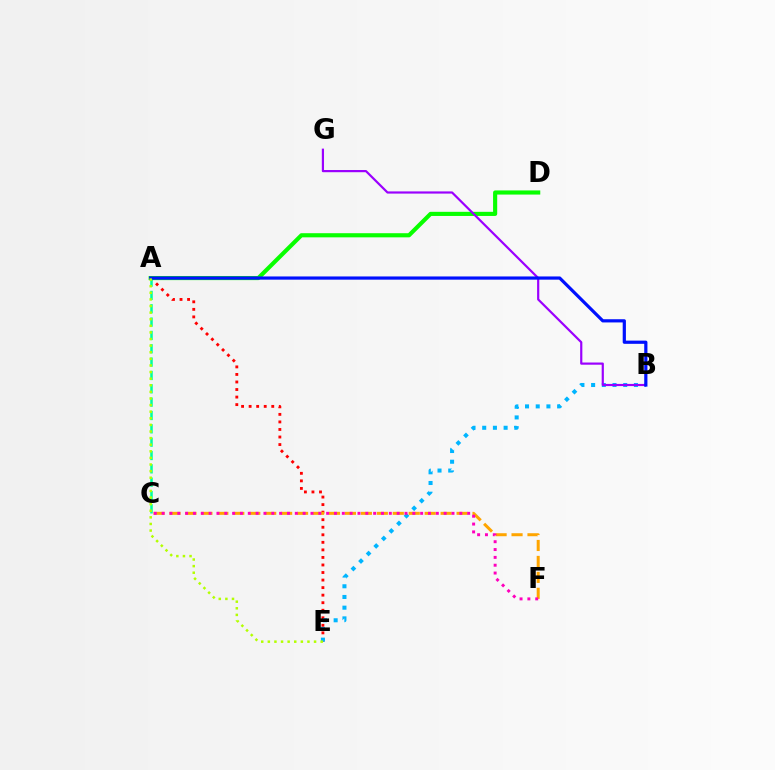{('A', 'E'): [{'color': '#ff0000', 'line_style': 'dotted', 'thickness': 2.05}, {'color': '#b3ff00', 'line_style': 'dotted', 'thickness': 1.79}], ('A', 'D'): [{'color': '#08ff00', 'line_style': 'solid', 'thickness': 2.97}], ('B', 'E'): [{'color': '#00b5ff', 'line_style': 'dotted', 'thickness': 2.91}], ('B', 'G'): [{'color': '#9b00ff', 'line_style': 'solid', 'thickness': 1.58}], ('A', 'C'): [{'color': '#00ff9d', 'line_style': 'dashed', 'thickness': 1.81}], ('C', 'F'): [{'color': '#ffa500', 'line_style': 'dashed', 'thickness': 2.17}, {'color': '#ff00bd', 'line_style': 'dotted', 'thickness': 2.13}], ('A', 'B'): [{'color': '#0010ff', 'line_style': 'solid', 'thickness': 2.31}]}